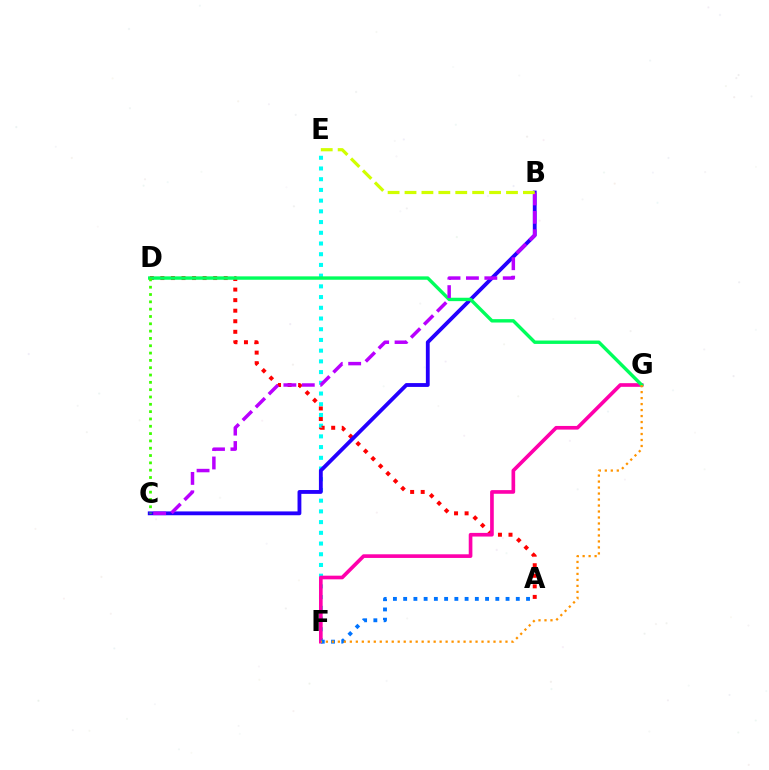{('E', 'F'): [{'color': '#00fff6', 'line_style': 'dotted', 'thickness': 2.91}], ('A', 'D'): [{'color': '#ff0000', 'line_style': 'dotted', 'thickness': 2.87}], ('F', 'G'): [{'color': '#ff00ac', 'line_style': 'solid', 'thickness': 2.63}, {'color': '#ff9400', 'line_style': 'dotted', 'thickness': 1.63}], ('B', 'C'): [{'color': '#2500ff', 'line_style': 'solid', 'thickness': 2.76}, {'color': '#b900ff', 'line_style': 'dashed', 'thickness': 2.5}], ('D', 'G'): [{'color': '#00ff5c', 'line_style': 'solid', 'thickness': 2.44}], ('A', 'F'): [{'color': '#0074ff', 'line_style': 'dotted', 'thickness': 2.78}], ('C', 'D'): [{'color': '#3dff00', 'line_style': 'dotted', 'thickness': 1.99}], ('B', 'E'): [{'color': '#d1ff00', 'line_style': 'dashed', 'thickness': 2.3}]}